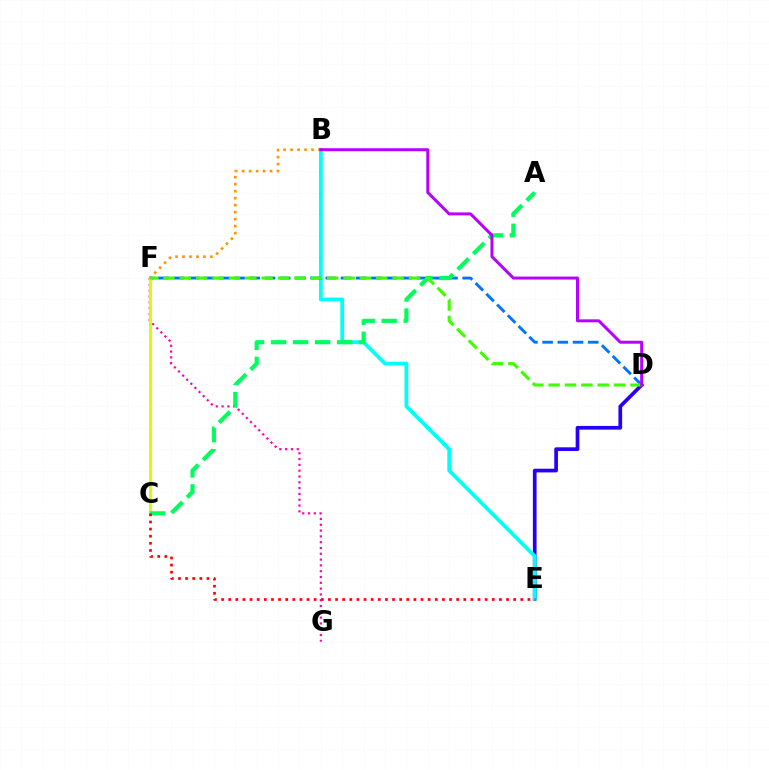{('D', 'E'): [{'color': '#2500ff', 'line_style': 'solid', 'thickness': 2.66}], ('B', 'E'): [{'color': '#00fff6', 'line_style': 'solid', 'thickness': 2.71}], ('D', 'F'): [{'color': '#0074ff', 'line_style': 'dashed', 'thickness': 2.07}, {'color': '#3dff00', 'line_style': 'dashed', 'thickness': 2.22}], ('F', 'G'): [{'color': '#ff00ac', 'line_style': 'dotted', 'thickness': 1.58}], ('C', 'F'): [{'color': '#d1ff00', 'line_style': 'solid', 'thickness': 2.08}], ('B', 'F'): [{'color': '#ff9400', 'line_style': 'dotted', 'thickness': 1.9}], ('A', 'C'): [{'color': '#00ff5c', 'line_style': 'dashed', 'thickness': 2.99}], ('C', 'E'): [{'color': '#ff0000', 'line_style': 'dotted', 'thickness': 1.94}], ('B', 'D'): [{'color': '#b900ff', 'line_style': 'solid', 'thickness': 2.15}]}